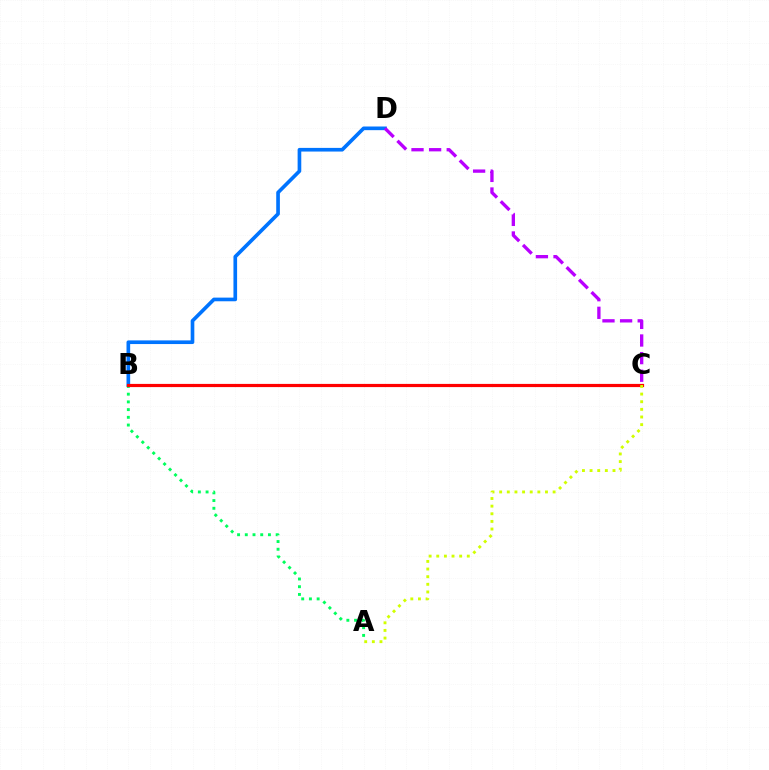{('B', 'D'): [{'color': '#0074ff', 'line_style': 'solid', 'thickness': 2.63}], ('A', 'B'): [{'color': '#00ff5c', 'line_style': 'dotted', 'thickness': 2.1}], ('C', 'D'): [{'color': '#b900ff', 'line_style': 'dashed', 'thickness': 2.39}], ('B', 'C'): [{'color': '#ff0000', 'line_style': 'solid', 'thickness': 2.3}], ('A', 'C'): [{'color': '#d1ff00', 'line_style': 'dotted', 'thickness': 2.07}]}